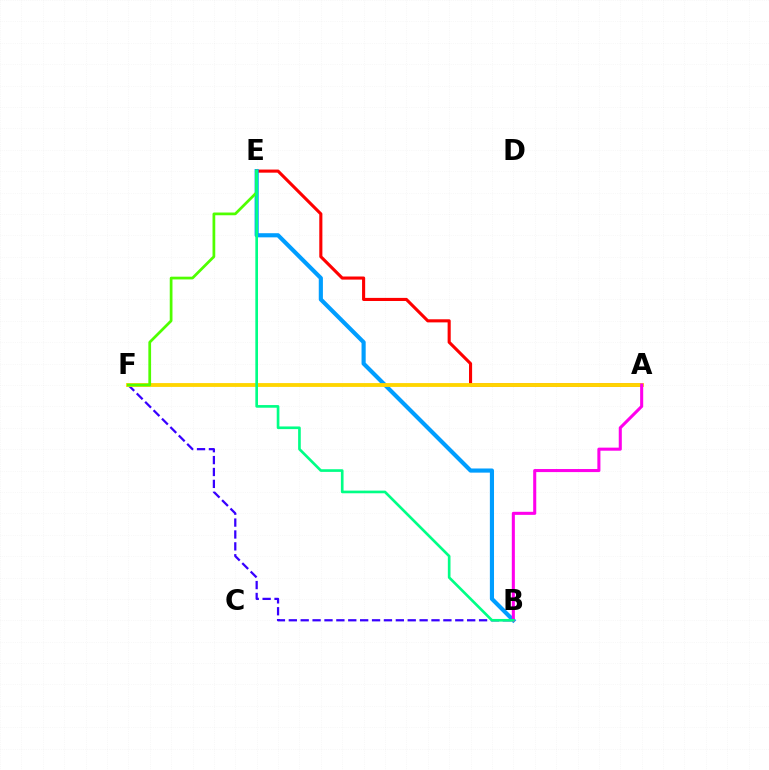{('A', 'E'): [{'color': '#ff0000', 'line_style': 'solid', 'thickness': 2.23}], ('B', 'E'): [{'color': '#009eff', 'line_style': 'solid', 'thickness': 2.98}, {'color': '#00ff86', 'line_style': 'solid', 'thickness': 1.91}], ('B', 'F'): [{'color': '#3700ff', 'line_style': 'dashed', 'thickness': 1.62}], ('A', 'F'): [{'color': '#ffd500', 'line_style': 'solid', 'thickness': 2.75}], ('A', 'B'): [{'color': '#ff00ed', 'line_style': 'solid', 'thickness': 2.21}], ('E', 'F'): [{'color': '#4fff00', 'line_style': 'solid', 'thickness': 1.97}]}